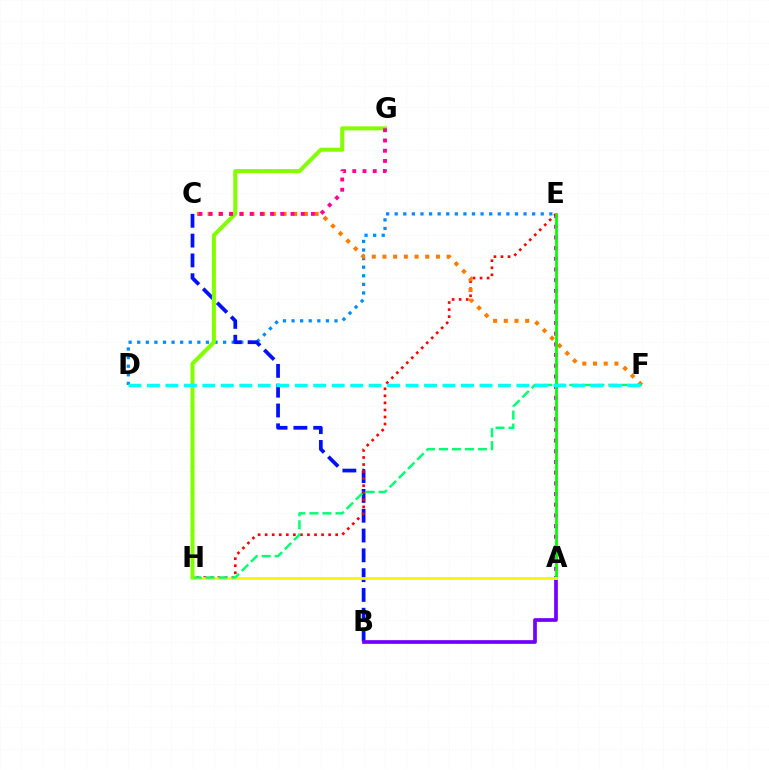{('D', 'E'): [{'color': '#008cff', 'line_style': 'dotted', 'thickness': 2.33}], ('B', 'C'): [{'color': '#0010ff', 'line_style': 'dashed', 'thickness': 2.69}], ('A', 'E'): [{'color': '#ee00ff', 'line_style': 'dotted', 'thickness': 2.91}, {'color': '#08ff00', 'line_style': 'solid', 'thickness': 2.01}], ('A', 'B'): [{'color': '#7200ff', 'line_style': 'solid', 'thickness': 2.66}], ('E', 'H'): [{'color': '#ff0000', 'line_style': 'dotted', 'thickness': 1.92}], ('C', 'F'): [{'color': '#ff7c00', 'line_style': 'dotted', 'thickness': 2.91}], ('A', 'H'): [{'color': '#fcf500', 'line_style': 'solid', 'thickness': 2.02}], ('F', 'H'): [{'color': '#00ff74', 'line_style': 'dashed', 'thickness': 1.77}], ('G', 'H'): [{'color': '#84ff00', 'line_style': 'solid', 'thickness': 2.91}], ('C', 'G'): [{'color': '#ff0094', 'line_style': 'dotted', 'thickness': 2.78}], ('D', 'F'): [{'color': '#00fff6', 'line_style': 'dashed', 'thickness': 2.51}]}